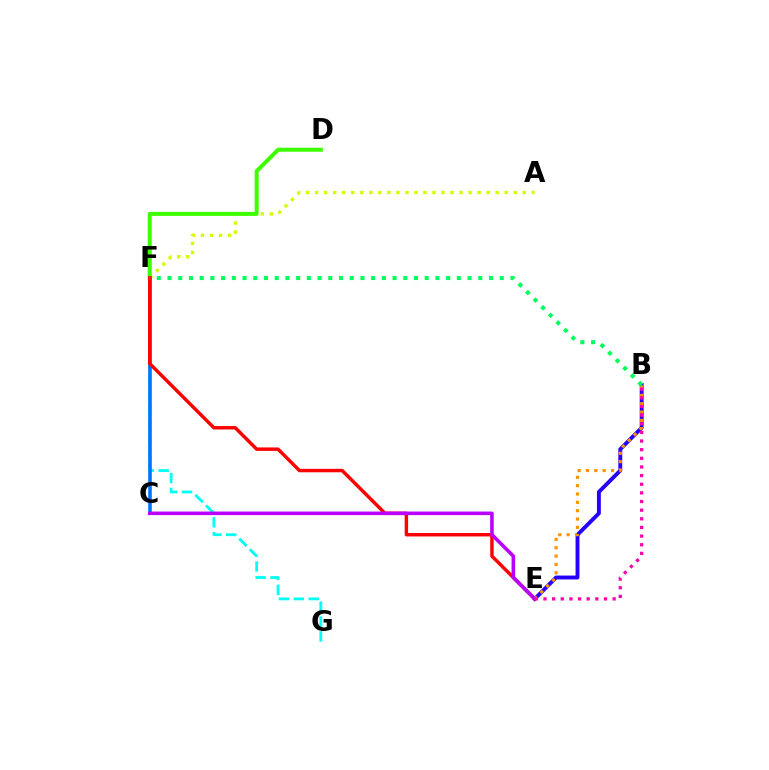{('B', 'E'): [{'color': '#2500ff', 'line_style': 'solid', 'thickness': 2.8}, {'color': '#ff9400', 'line_style': 'dotted', 'thickness': 2.27}, {'color': '#ff00ac', 'line_style': 'dotted', 'thickness': 2.35}], ('A', 'F'): [{'color': '#d1ff00', 'line_style': 'dotted', 'thickness': 2.45}], ('D', 'F'): [{'color': '#3dff00', 'line_style': 'solid', 'thickness': 2.88}], ('F', 'G'): [{'color': '#00fff6', 'line_style': 'dashed', 'thickness': 2.02}], ('C', 'F'): [{'color': '#0074ff', 'line_style': 'solid', 'thickness': 2.59}], ('E', 'F'): [{'color': '#ff0000', 'line_style': 'solid', 'thickness': 2.48}], ('C', 'E'): [{'color': '#b900ff', 'line_style': 'solid', 'thickness': 2.57}], ('B', 'F'): [{'color': '#00ff5c', 'line_style': 'dotted', 'thickness': 2.91}]}